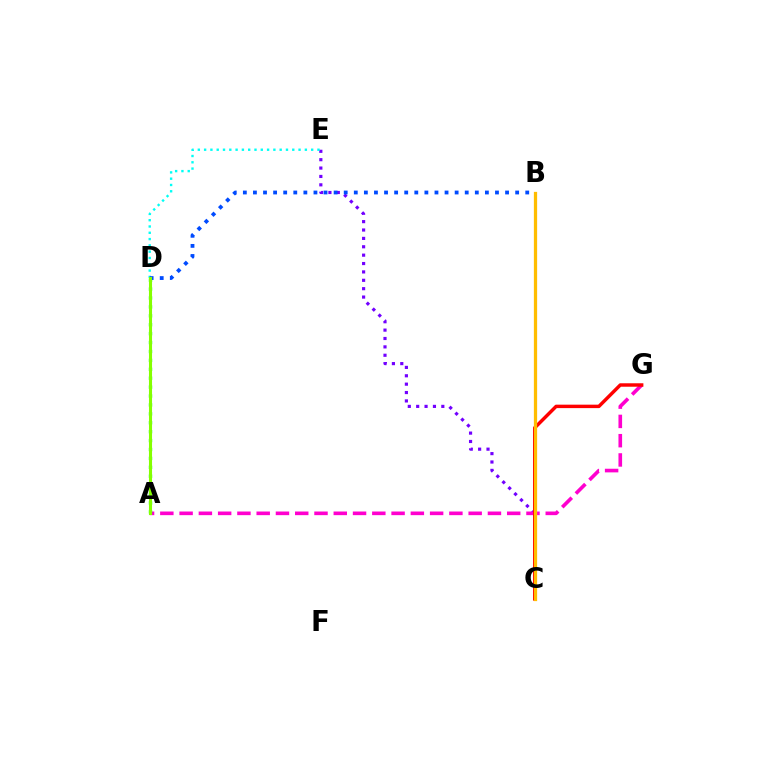{('C', 'E'): [{'color': '#7200ff', 'line_style': 'dotted', 'thickness': 2.28}], ('D', 'E'): [{'color': '#00fff6', 'line_style': 'dotted', 'thickness': 1.71}], ('A', 'G'): [{'color': '#ff00cf', 'line_style': 'dashed', 'thickness': 2.62}], ('A', 'D'): [{'color': '#00ff39', 'line_style': 'dotted', 'thickness': 2.42}, {'color': '#84ff00', 'line_style': 'solid', 'thickness': 2.21}], ('B', 'D'): [{'color': '#004bff', 'line_style': 'dotted', 'thickness': 2.74}], ('C', 'G'): [{'color': '#ff0000', 'line_style': 'solid', 'thickness': 2.48}], ('B', 'C'): [{'color': '#ffbd00', 'line_style': 'solid', 'thickness': 2.34}]}